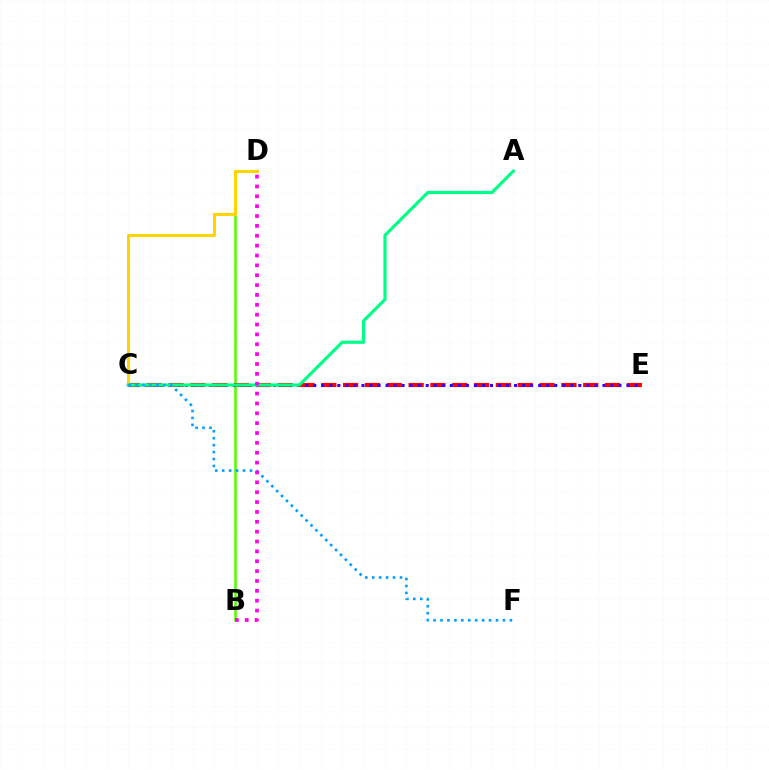{('B', 'D'): [{'color': '#4fff00', 'line_style': 'solid', 'thickness': 1.83}, {'color': '#ff00ed', 'line_style': 'dotted', 'thickness': 2.68}], ('C', 'E'): [{'color': '#ff0000', 'line_style': 'dashed', 'thickness': 2.97}, {'color': '#3700ff', 'line_style': 'dotted', 'thickness': 2.18}], ('C', 'D'): [{'color': '#ffd500', 'line_style': 'solid', 'thickness': 2.2}], ('A', 'C'): [{'color': '#00ff86', 'line_style': 'solid', 'thickness': 2.29}], ('C', 'F'): [{'color': '#009eff', 'line_style': 'dotted', 'thickness': 1.89}]}